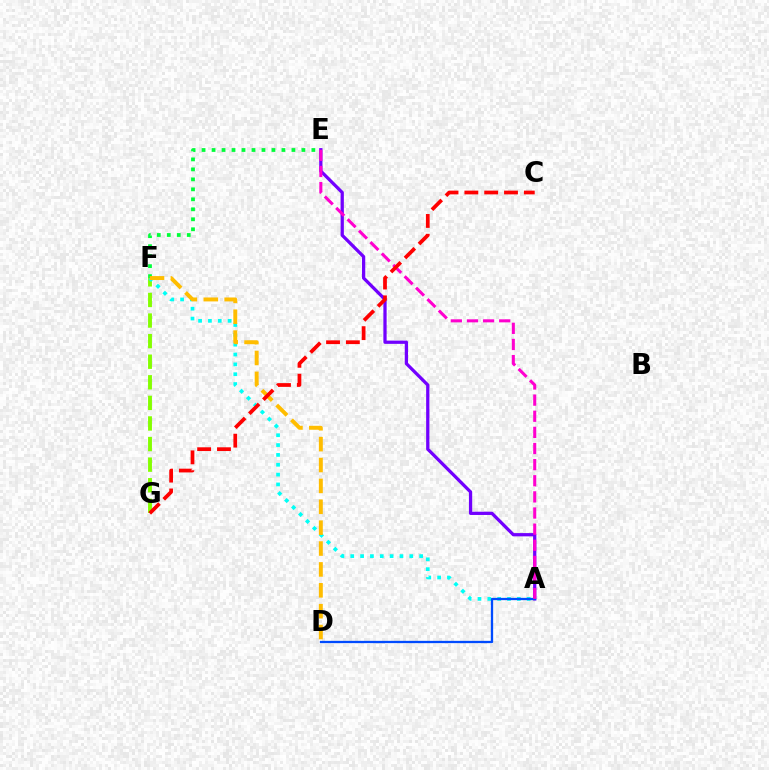{('A', 'E'): [{'color': '#7200ff', 'line_style': 'solid', 'thickness': 2.35}, {'color': '#ff00cf', 'line_style': 'dashed', 'thickness': 2.19}], ('F', 'G'): [{'color': '#84ff00', 'line_style': 'dashed', 'thickness': 2.8}], ('E', 'F'): [{'color': '#00ff39', 'line_style': 'dotted', 'thickness': 2.71}], ('A', 'F'): [{'color': '#00fff6', 'line_style': 'dotted', 'thickness': 2.67}], ('A', 'D'): [{'color': '#004bff', 'line_style': 'solid', 'thickness': 1.65}], ('D', 'F'): [{'color': '#ffbd00', 'line_style': 'dashed', 'thickness': 2.84}], ('C', 'G'): [{'color': '#ff0000', 'line_style': 'dashed', 'thickness': 2.69}]}